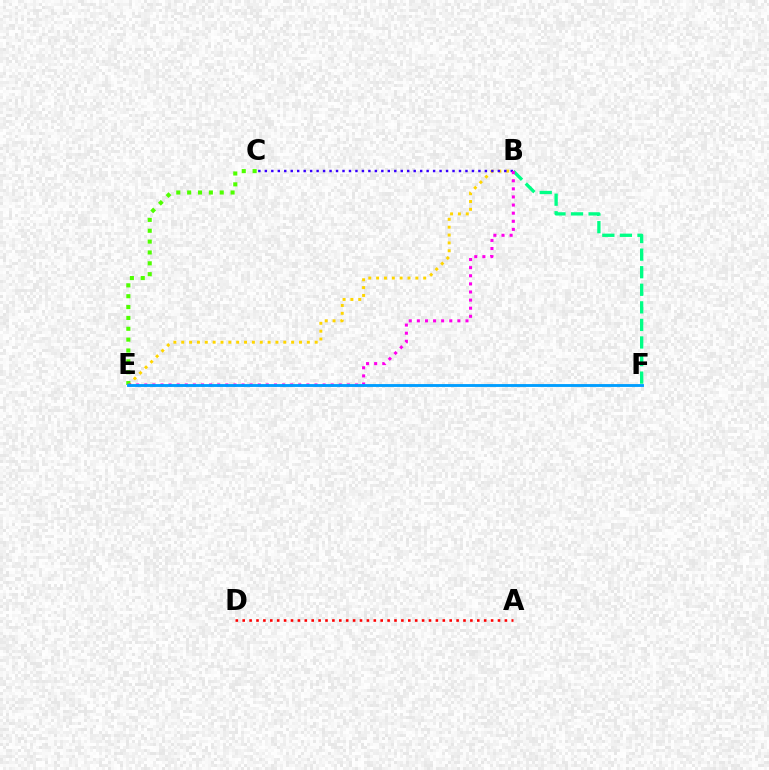{('B', 'F'): [{'color': '#00ff86', 'line_style': 'dashed', 'thickness': 2.39}], ('B', 'E'): [{'color': '#ffd500', 'line_style': 'dotted', 'thickness': 2.13}, {'color': '#ff00ed', 'line_style': 'dotted', 'thickness': 2.2}], ('B', 'C'): [{'color': '#3700ff', 'line_style': 'dotted', 'thickness': 1.76}], ('C', 'E'): [{'color': '#4fff00', 'line_style': 'dotted', 'thickness': 2.95}], ('A', 'D'): [{'color': '#ff0000', 'line_style': 'dotted', 'thickness': 1.87}], ('E', 'F'): [{'color': '#009eff', 'line_style': 'solid', 'thickness': 2.06}]}